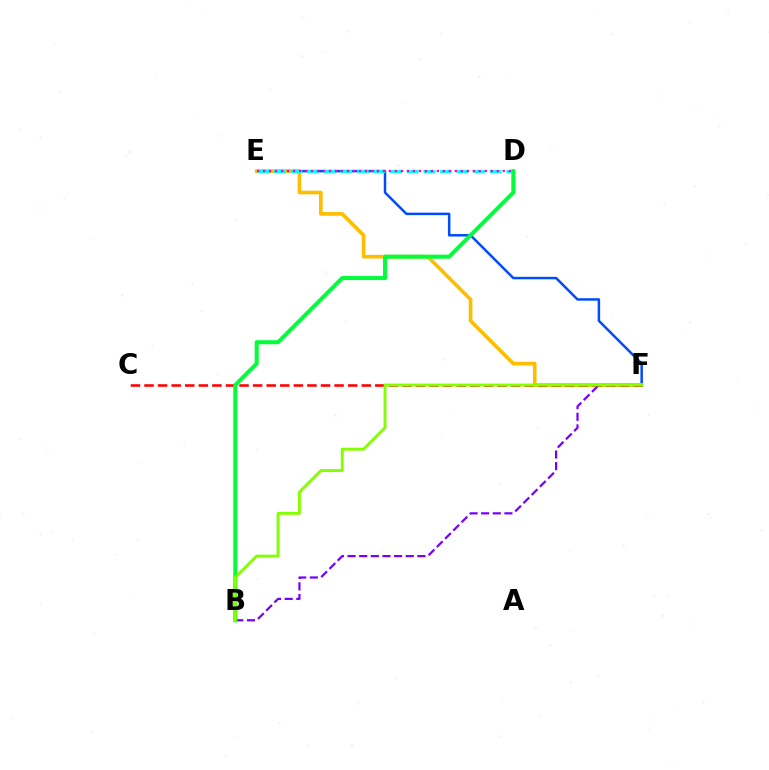{('E', 'F'): [{'color': '#004bff', 'line_style': 'solid', 'thickness': 1.79}, {'color': '#ffbd00', 'line_style': 'solid', 'thickness': 2.62}], ('D', 'E'): [{'color': '#00fff6', 'line_style': 'dashed', 'thickness': 2.25}, {'color': '#ff00cf', 'line_style': 'dotted', 'thickness': 1.63}], ('C', 'F'): [{'color': '#ff0000', 'line_style': 'dashed', 'thickness': 1.84}], ('B', 'F'): [{'color': '#7200ff', 'line_style': 'dashed', 'thickness': 1.58}, {'color': '#84ff00', 'line_style': 'solid', 'thickness': 2.1}], ('B', 'D'): [{'color': '#00ff39', 'line_style': 'solid', 'thickness': 2.89}]}